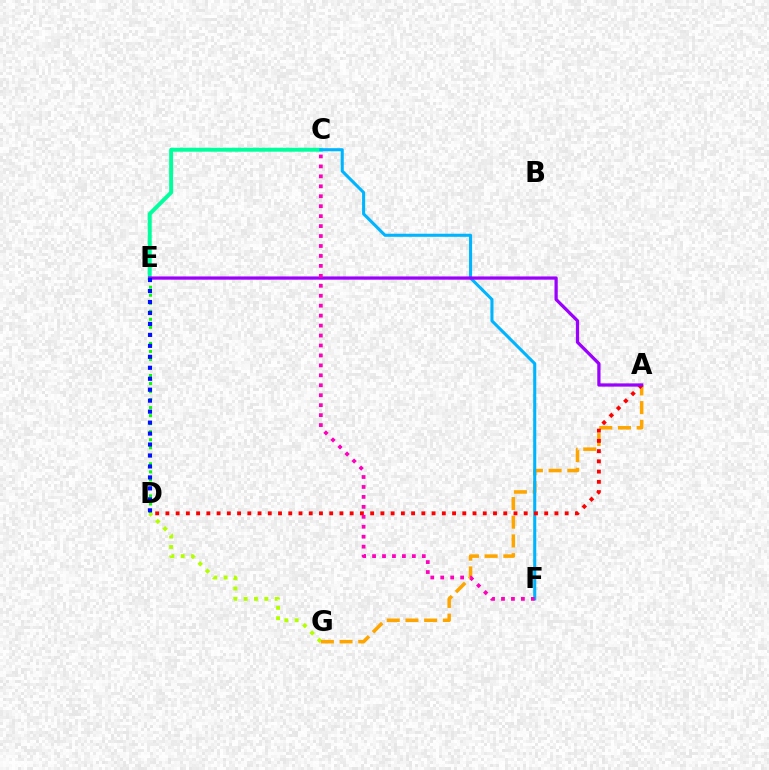{('D', 'E'): [{'color': '#08ff00', 'line_style': 'dotted', 'thickness': 2.18}, {'color': '#0010ff', 'line_style': 'dotted', 'thickness': 2.98}], ('C', 'E'): [{'color': '#00ff9d', 'line_style': 'solid', 'thickness': 2.83}], ('D', 'G'): [{'color': '#b3ff00', 'line_style': 'dotted', 'thickness': 2.81}], ('A', 'G'): [{'color': '#ffa500', 'line_style': 'dashed', 'thickness': 2.54}], ('C', 'F'): [{'color': '#00b5ff', 'line_style': 'solid', 'thickness': 2.21}, {'color': '#ff00bd', 'line_style': 'dotted', 'thickness': 2.7}], ('A', 'D'): [{'color': '#ff0000', 'line_style': 'dotted', 'thickness': 2.78}], ('A', 'E'): [{'color': '#9b00ff', 'line_style': 'solid', 'thickness': 2.34}]}